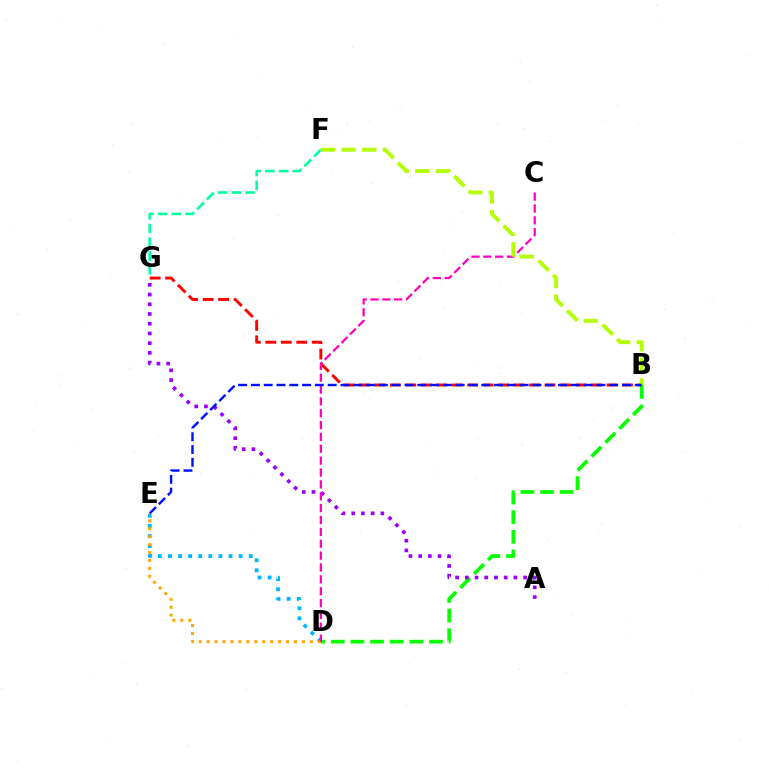{('F', 'G'): [{'color': '#00ff9d', 'line_style': 'dashed', 'thickness': 1.87}], ('B', 'D'): [{'color': '#08ff00', 'line_style': 'dashed', 'thickness': 2.67}], ('B', 'G'): [{'color': '#ff0000', 'line_style': 'dashed', 'thickness': 2.1}], ('D', 'E'): [{'color': '#00b5ff', 'line_style': 'dotted', 'thickness': 2.74}, {'color': '#ffa500', 'line_style': 'dotted', 'thickness': 2.16}], ('A', 'G'): [{'color': '#9b00ff', 'line_style': 'dotted', 'thickness': 2.64}], ('C', 'D'): [{'color': '#ff00bd', 'line_style': 'dashed', 'thickness': 1.61}], ('B', 'F'): [{'color': '#b3ff00', 'line_style': 'dashed', 'thickness': 2.8}], ('B', 'E'): [{'color': '#0010ff', 'line_style': 'dashed', 'thickness': 1.74}]}